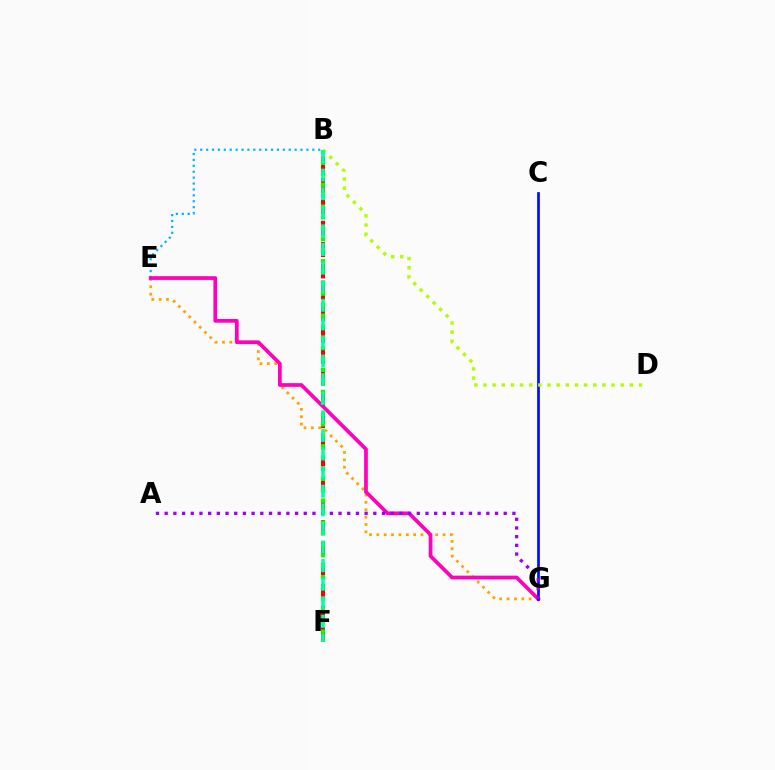{('B', 'F'): [{'color': '#ff0000', 'line_style': 'dashed', 'thickness': 2.91}, {'color': '#08ff00', 'line_style': 'dotted', 'thickness': 2.96}, {'color': '#00ff9d', 'line_style': 'dashed', 'thickness': 2.53}], ('E', 'G'): [{'color': '#ffa500', 'line_style': 'dotted', 'thickness': 2.0}, {'color': '#ff00bd', 'line_style': 'solid', 'thickness': 2.68}], ('B', 'E'): [{'color': '#00b5ff', 'line_style': 'dotted', 'thickness': 1.6}], ('C', 'G'): [{'color': '#0010ff', 'line_style': 'solid', 'thickness': 1.96}], ('A', 'G'): [{'color': '#9b00ff', 'line_style': 'dotted', 'thickness': 2.36}], ('B', 'D'): [{'color': '#b3ff00', 'line_style': 'dotted', 'thickness': 2.49}]}